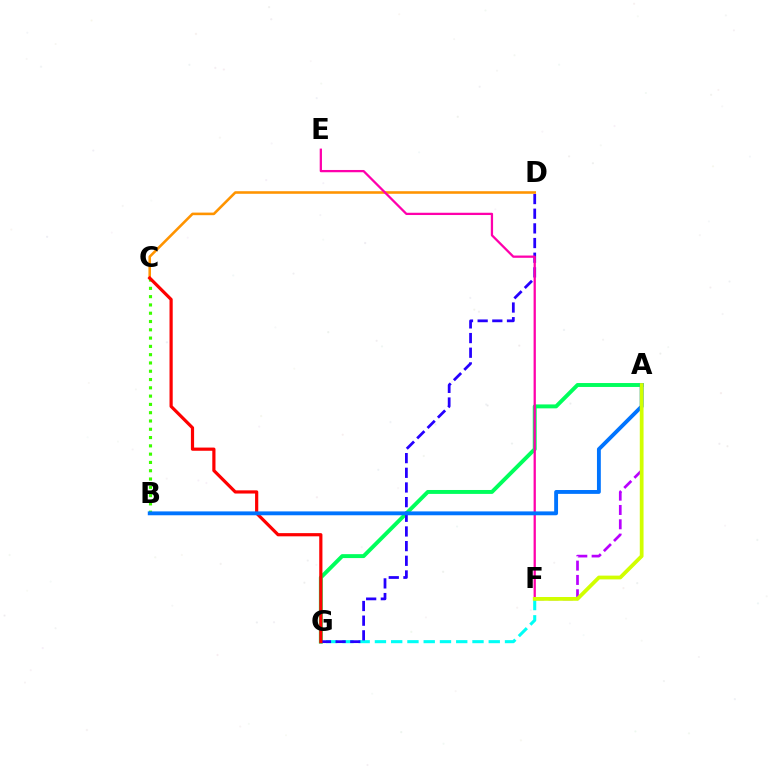{('A', 'F'): [{'color': '#b900ff', 'line_style': 'dashed', 'thickness': 1.94}, {'color': '#d1ff00', 'line_style': 'solid', 'thickness': 2.72}], ('A', 'G'): [{'color': '#00ff5c', 'line_style': 'solid', 'thickness': 2.82}], ('F', 'G'): [{'color': '#00fff6', 'line_style': 'dashed', 'thickness': 2.21}], ('D', 'G'): [{'color': '#2500ff', 'line_style': 'dashed', 'thickness': 1.99}], ('C', 'D'): [{'color': '#ff9400', 'line_style': 'solid', 'thickness': 1.86}], ('E', 'F'): [{'color': '#ff00ac', 'line_style': 'solid', 'thickness': 1.63}], ('B', 'C'): [{'color': '#3dff00', 'line_style': 'dotted', 'thickness': 2.25}], ('C', 'G'): [{'color': '#ff0000', 'line_style': 'solid', 'thickness': 2.3}], ('A', 'B'): [{'color': '#0074ff', 'line_style': 'solid', 'thickness': 2.78}]}